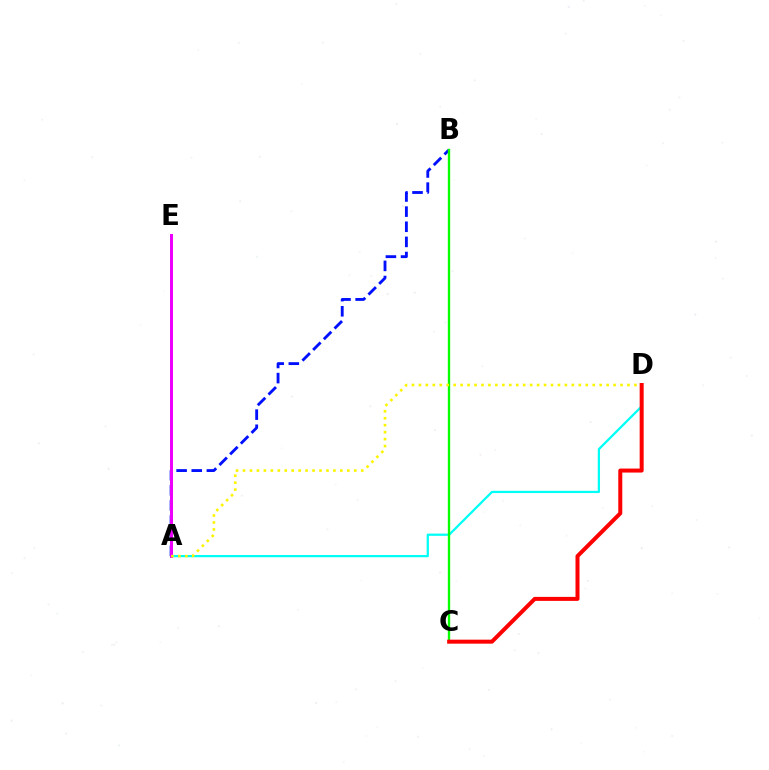{('A', 'B'): [{'color': '#0010ff', 'line_style': 'dashed', 'thickness': 2.06}], ('A', 'D'): [{'color': '#00fff6', 'line_style': 'solid', 'thickness': 1.62}, {'color': '#fcf500', 'line_style': 'dotted', 'thickness': 1.89}], ('B', 'C'): [{'color': '#08ff00', 'line_style': 'solid', 'thickness': 1.69}], ('A', 'E'): [{'color': '#ee00ff', 'line_style': 'solid', 'thickness': 2.16}], ('C', 'D'): [{'color': '#ff0000', 'line_style': 'solid', 'thickness': 2.88}]}